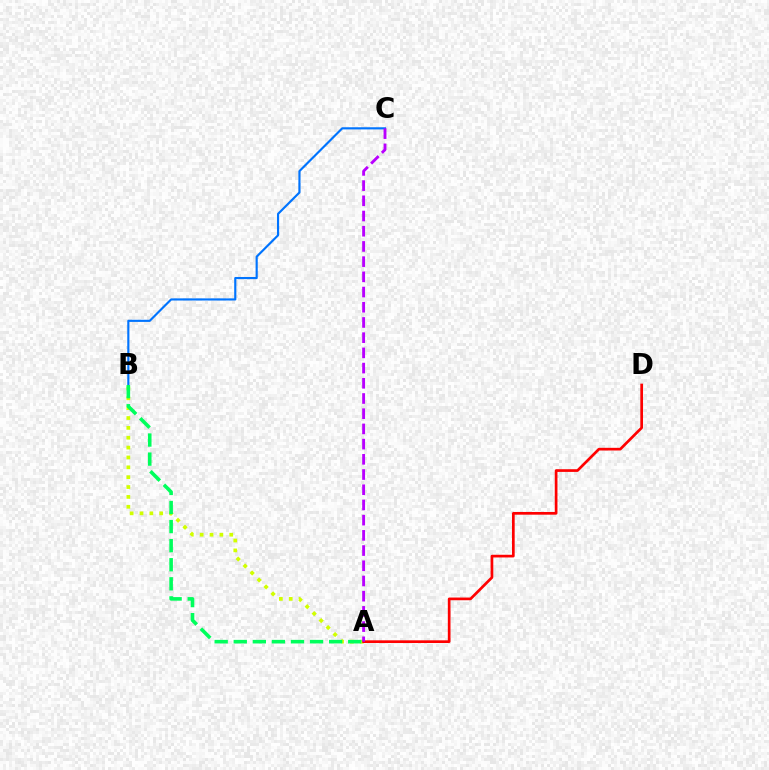{('A', 'B'): [{'color': '#d1ff00', 'line_style': 'dotted', 'thickness': 2.68}, {'color': '#00ff5c', 'line_style': 'dashed', 'thickness': 2.59}], ('B', 'C'): [{'color': '#0074ff', 'line_style': 'solid', 'thickness': 1.55}], ('A', 'D'): [{'color': '#ff0000', 'line_style': 'solid', 'thickness': 1.94}], ('A', 'C'): [{'color': '#b900ff', 'line_style': 'dashed', 'thickness': 2.07}]}